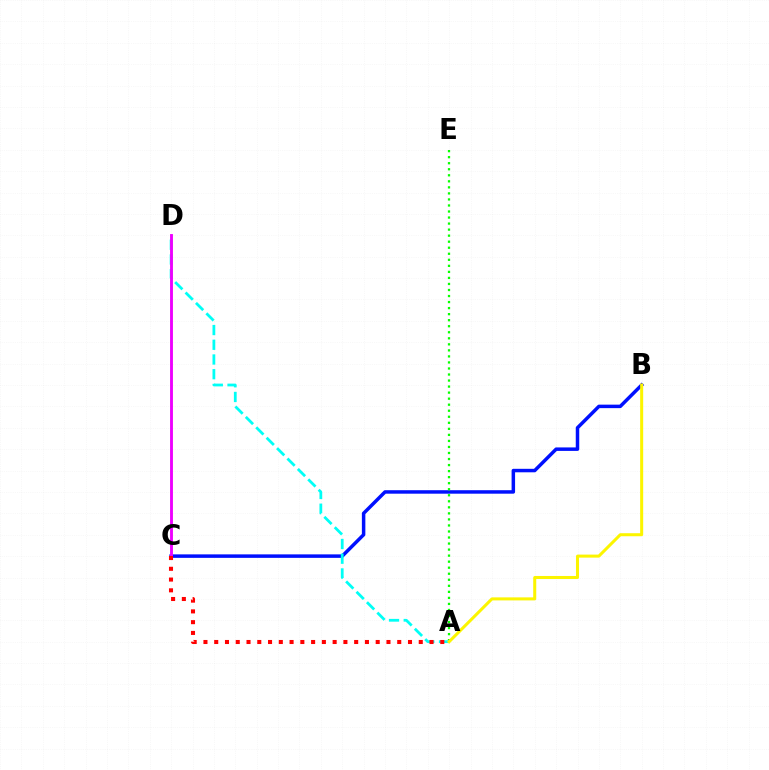{('B', 'C'): [{'color': '#0010ff', 'line_style': 'solid', 'thickness': 2.51}], ('A', 'E'): [{'color': '#08ff00', 'line_style': 'dotted', 'thickness': 1.64}], ('A', 'D'): [{'color': '#00fff6', 'line_style': 'dashed', 'thickness': 2.0}], ('C', 'D'): [{'color': '#ee00ff', 'line_style': 'solid', 'thickness': 2.07}], ('A', 'C'): [{'color': '#ff0000', 'line_style': 'dotted', 'thickness': 2.92}], ('A', 'B'): [{'color': '#fcf500', 'line_style': 'solid', 'thickness': 2.18}]}